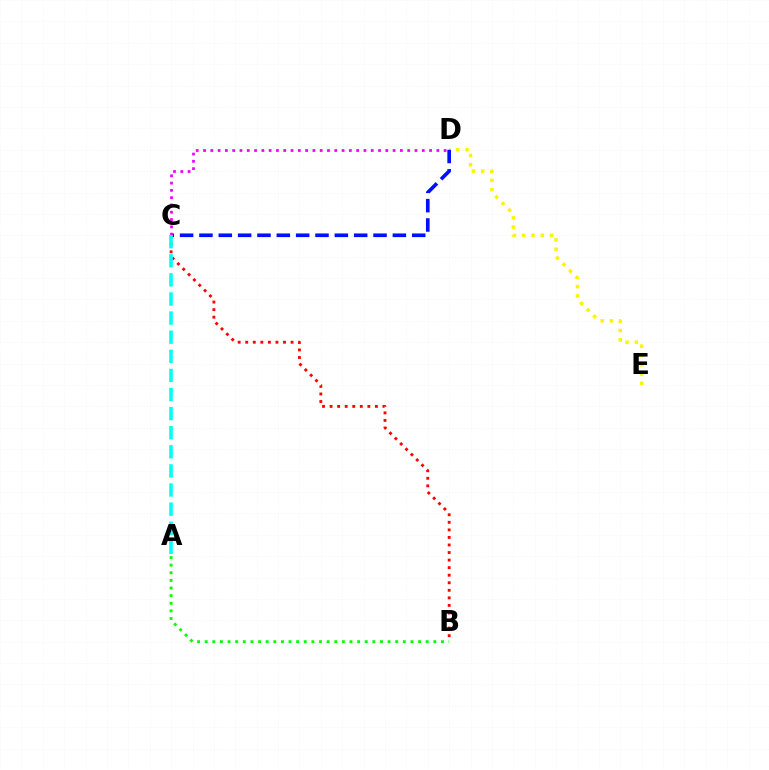{('D', 'E'): [{'color': '#fcf500', 'line_style': 'dotted', 'thickness': 2.52}], ('B', 'C'): [{'color': '#ff0000', 'line_style': 'dotted', 'thickness': 2.05}], ('A', 'B'): [{'color': '#08ff00', 'line_style': 'dotted', 'thickness': 2.07}], ('C', 'D'): [{'color': '#0010ff', 'line_style': 'dashed', 'thickness': 2.63}, {'color': '#ee00ff', 'line_style': 'dotted', 'thickness': 1.98}], ('A', 'C'): [{'color': '#00fff6', 'line_style': 'dashed', 'thickness': 2.6}]}